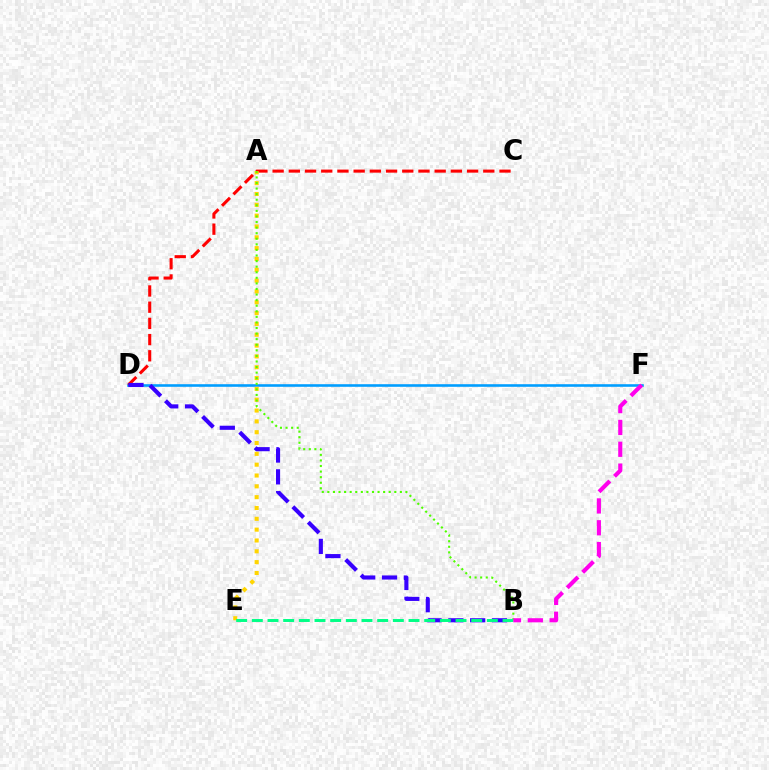{('D', 'F'): [{'color': '#009eff', 'line_style': 'solid', 'thickness': 1.88}], ('C', 'D'): [{'color': '#ff0000', 'line_style': 'dashed', 'thickness': 2.2}], ('A', 'E'): [{'color': '#ffd500', 'line_style': 'dotted', 'thickness': 2.94}], ('A', 'B'): [{'color': '#4fff00', 'line_style': 'dotted', 'thickness': 1.52}], ('B', 'D'): [{'color': '#3700ff', 'line_style': 'dashed', 'thickness': 2.96}], ('B', 'E'): [{'color': '#00ff86', 'line_style': 'dashed', 'thickness': 2.13}], ('B', 'F'): [{'color': '#ff00ed', 'line_style': 'dashed', 'thickness': 2.97}]}